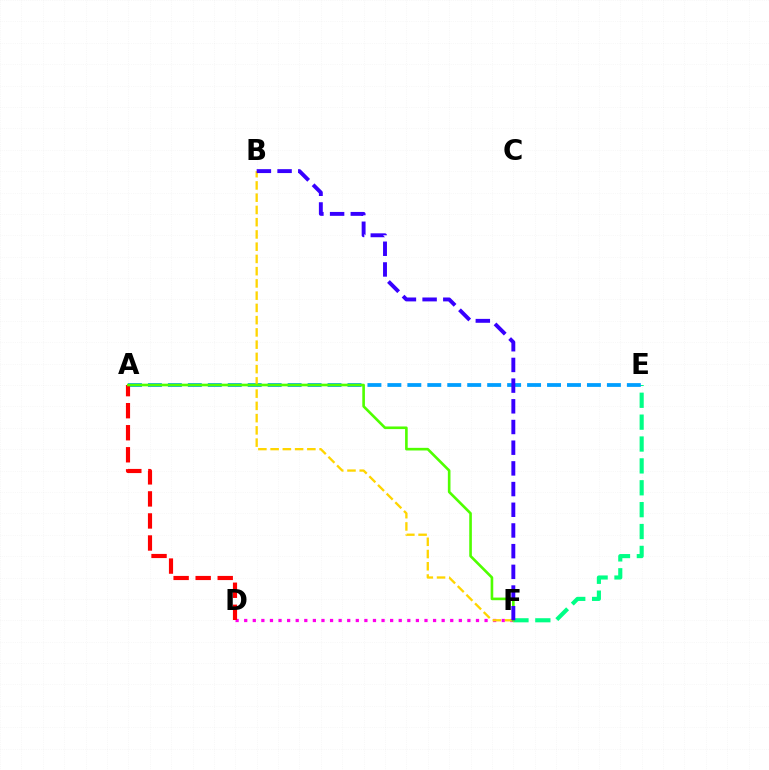{('E', 'F'): [{'color': '#00ff86', 'line_style': 'dashed', 'thickness': 2.97}], ('D', 'F'): [{'color': '#ff00ed', 'line_style': 'dotted', 'thickness': 2.33}], ('A', 'E'): [{'color': '#009eff', 'line_style': 'dashed', 'thickness': 2.71}], ('B', 'F'): [{'color': '#ffd500', 'line_style': 'dashed', 'thickness': 1.66}, {'color': '#3700ff', 'line_style': 'dashed', 'thickness': 2.81}], ('A', 'D'): [{'color': '#ff0000', 'line_style': 'dashed', 'thickness': 2.99}], ('A', 'F'): [{'color': '#4fff00', 'line_style': 'solid', 'thickness': 1.89}]}